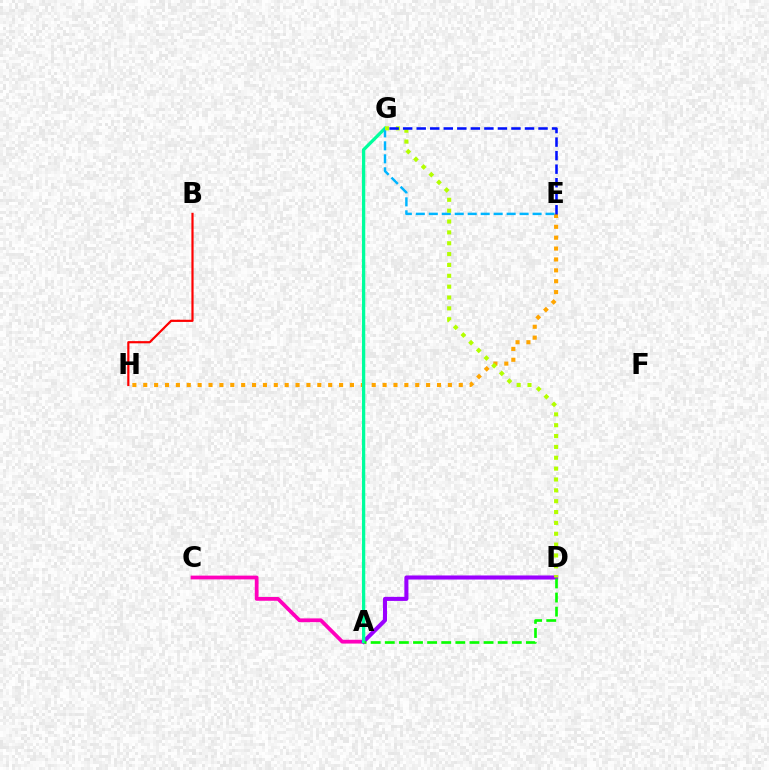{('E', 'H'): [{'color': '#ffa500', 'line_style': 'dotted', 'thickness': 2.96}], ('A', 'C'): [{'color': '#ff00bd', 'line_style': 'solid', 'thickness': 2.71}], ('A', 'D'): [{'color': '#9b00ff', 'line_style': 'solid', 'thickness': 2.93}, {'color': '#08ff00', 'line_style': 'dashed', 'thickness': 1.92}], ('A', 'G'): [{'color': '#00ff9d', 'line_style': 'solid', 'thickness': 2.37}], ('E', 'G'): [{'color': '#00b5ff', 'line_style': 'dashed', 'thickness': 1.76}, {'color': '#0010ff', 'line_style': 'dashed', 'thickness': 1.84}], ('D', 'G'): [{'color': '#b3ff00', 'line_style': 'dotted', 'thickness': 2.95}], ('B', 'H'): [{'color': '#ff0000', 'line_style': 'solid', 'thickness': 1.57}]}